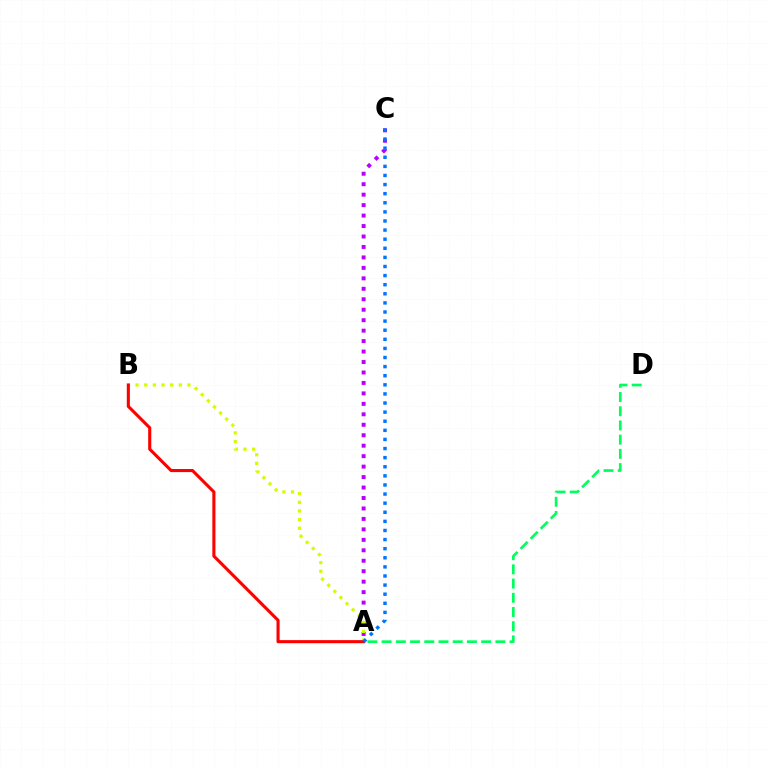{('A', 'C'): [{'color': '#b900ff', 'line_style': 'dotted', 'thickness': 2.84}, {'color': '#0074ff', 'line_style': 'dotted', 'thickness': 2.47}], ('A', 'B'): [{'color': '#d1ff00', 'line_style': 'dotted', 'thickness': 2.35}, {'color': '#ff0000', 'line_style': 'solid', 'thickness': 2.23}], ('A', 'D'): [{'color': '#00ff5c', 'line_style': 'dashed', 'thickness': 1.93}]}